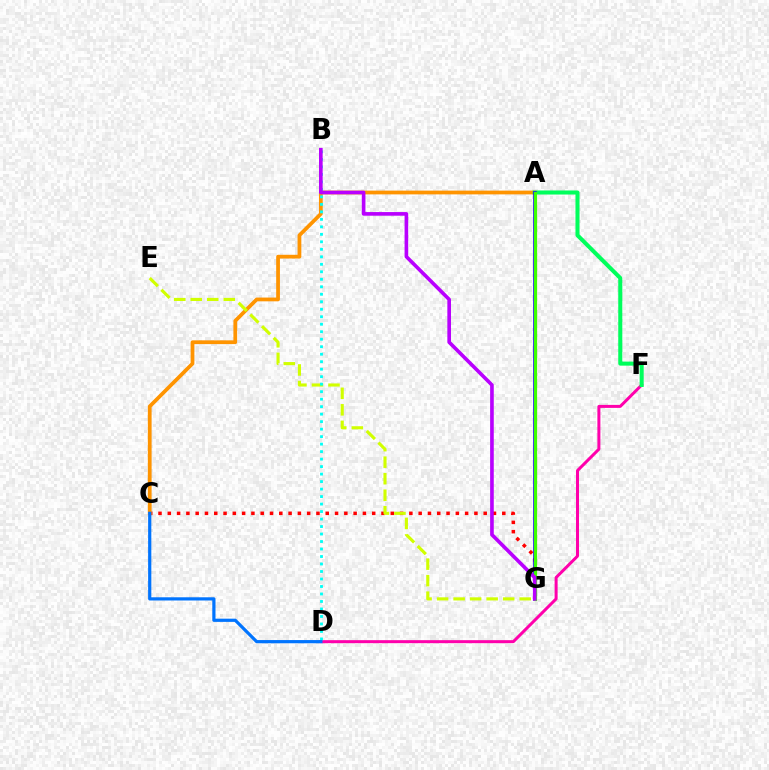{('C', 'G'): [{'color': '#ff0000', 'line_style': 'dotted', 'thickness': 2.52}], ('A', 'C'): [{'color': '#ff9400', 'line_style': 'solid', 'thickness': 2.71}], ('D', 'F'): [{'color': '#ff00ac', 'line_style': 'solid', 'thickness': 2.16}], ('A', 'F'): [{'color': '#00ff5c', 'line_style': 'solid', 'thickness': 2.92}], ('A', 'G'): [{'color': '#2500ff', 'line_style': 'solid', 'thickness': 2.64}, {'color': '#3dff00', 'line_style': 'solid', 'thickness': 2.34}], ('E', 'G'): [{'color': '#d1ff00', 'line_style': 'dashed', 'thickness': 2.24}], ('B', 'D'): [{'color': '#00fff6', 'line_style': 'dotted', 'thickness': 2.04}], ('B', 'G'): [{'color': '#b900ff', 'line_style': 'solid', 'thickness': 2.62}], ('C', 'D'): [{'color': '#0074ff', 'line_style': 'solid', 'thickness': 2.31}]}